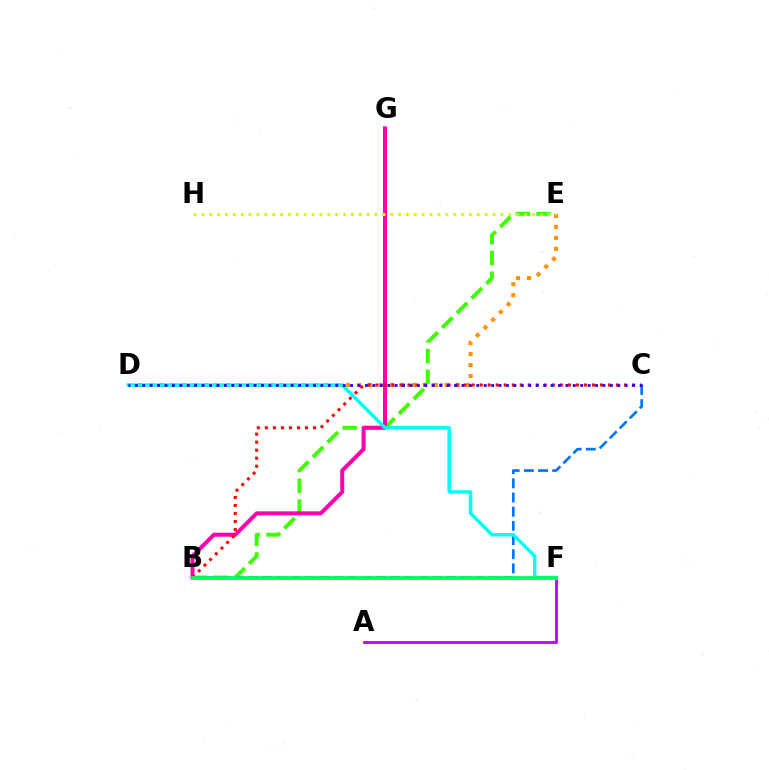{('B', 'E'): [{'color': '#3dff00', 'line_style': 'dashed', 'thickness': 2.82}], ('A', 'F'): [{'color': '#b900ff', 'line_style': 'solid', 'thickness': 2.01}], ('B', 'G'): [{'color': '#ff00ac', 'line_style': 'solid', 'thickness': 2.88}], ('B', 'C'): [{'color': '#0074ff', 'line_style': 'dashed', 'thickness': 1.92}, {'color': '#ff0000', 'line_style': 'dotted', 'thickness': 2.18}], ('D', 'E'): [{'color': '#ff9400', 'line_style': 'dotted', 'thickness': 2.97}], ('E', 'H'): [{'color': '#d1ff00', 'line_style': 'dotted', 'thickness': 2.14}], ('D', 'F'): [{'color': '#00fff6', 'line_style': 'solid', 'thickness': 2.49}], ('B', 'F'): [{'color': '#00ff5c', 'line_style': 'solid', 'thickness': 2.68}], ('C', 'D'): [{'color': '#2500ff', 'line_style': 'dotted', 'thickness': 2.02}]}